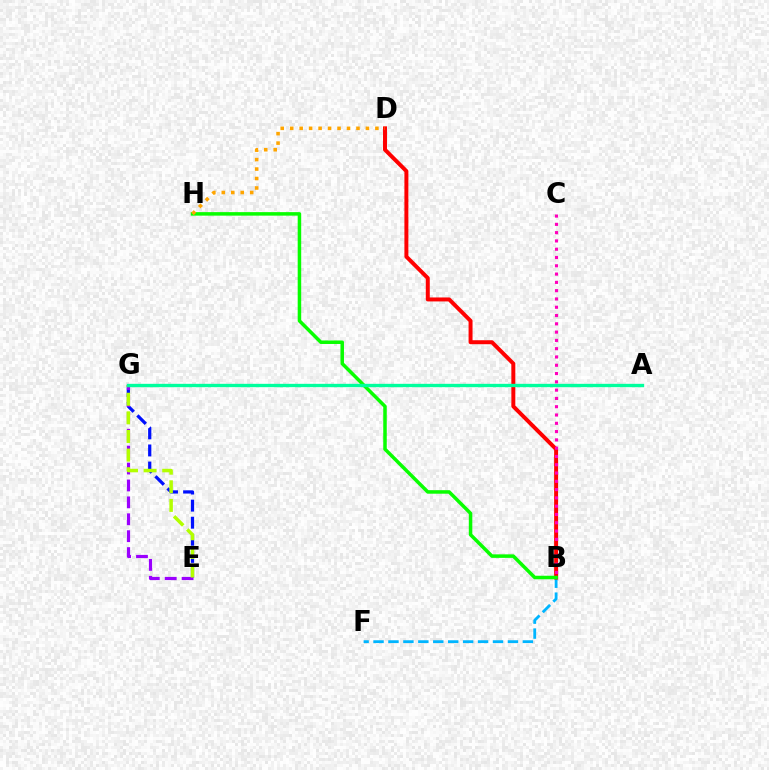{('B', 'F'): [{'color': '#00b5ff', 'line_style': 'dashed', 'thickness': 2.03}], ('E', 'G'): [{'color': '#0010ff', 'line_style': 'dashed', 'thickness': 2.32}, {'color': '#9b00ff', 'line_style': 'dashed', 'thickness': 2.3}, {'color': '#b3ff00', 'line_style': 'dashed', 'thickness': 2.53}], ('B', 'D'): [{'color': '#ff0000', 'line_style': 'solid', 'thickness': 2.86}], ('B', 'H'): [{'color': '#08ff00', 'line_style': 'solid', 'thickness': 2.53}], ('D', 'H'): [{'color': '#ffa500', 'line_style': 'dotted', 'thickness': 2.57}], ('A', 'G'): [{'color': '#00ff9d', 'line_style': 'solid', 'thickness': 2.41}], ('B', 'C'): [{'color': '#ff00bd', 'line_style': 'dotted', 'thickness': 2.25}]}